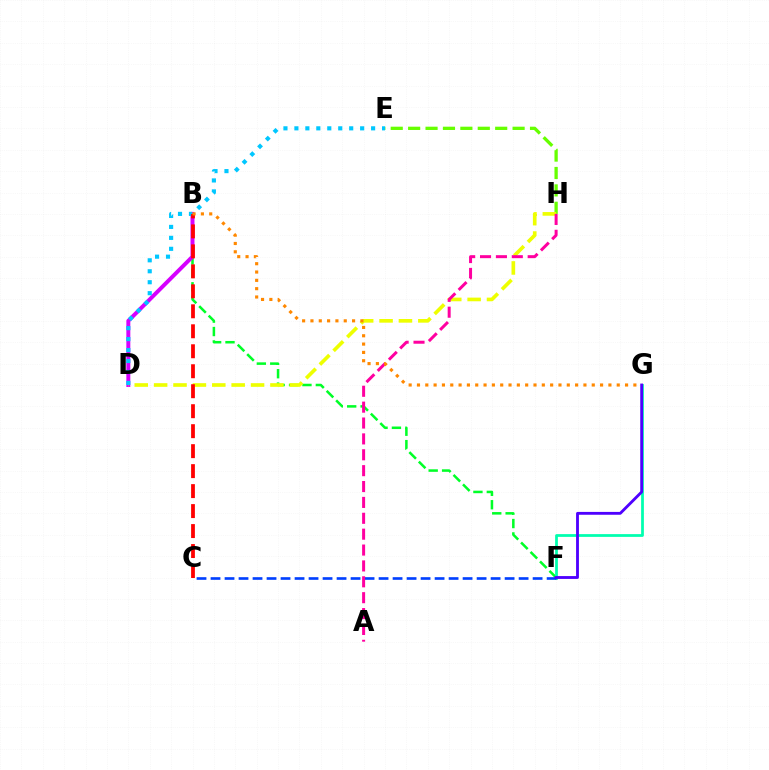{('B', 'F'): [{'color': '#00ff27', 'line_style': 'dashed', 'thickness': 1.82}], ('E', 'H'): [{'color': '#66ff00', 'line_style': 'dashed', 'thickness': 2.37}], ('F', 'G'): [{'color': '#00ffaf', 'line_style': 'solid', 'thickness': 1.99}, {'color': '#4f00ff', 'line_style': 'solid', 'thickness': 2.05}], ('B', 'D'): [{'color': '#d600ff', 'line_style': 'solid', 'thickness': 2.86}], ('C', 'F'): [{'color': '#003fff', 'line_style': 'dashed', 'thickness': 1.9}], ('D', 'H'): [{'color': '#eeff00', 'line_style': 'dashed', 'thickness': 2.63}], ('D', 'E'): [{'color': '#00c7ff', 'line_style': 'dotted', 'thickness': 2.98}], ('B', 'C'): [{'color': '#ff0000', 'line_style': 'dashed', 'thickness': 2.71}], ('A', 'H'): [{'color': '#ff00a0', 'line_style': 'dashed', 'thickness': 2.16}], ('B', 'G'): [{'color': '#ff8800', 'line_style': 'dotted', 'thickness': 2.26}]}